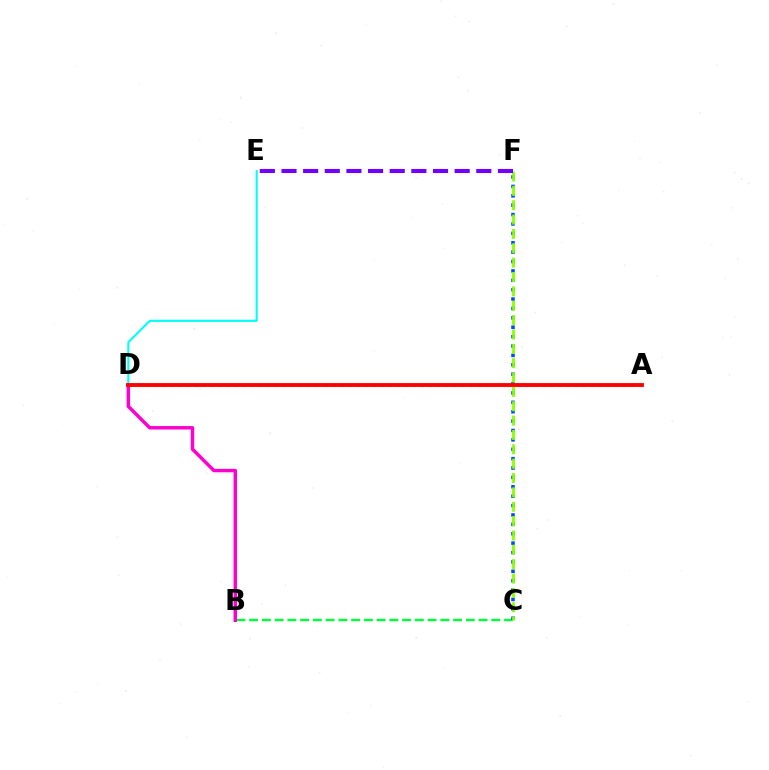{('B', 'C'): [{'color': '#00ff39', 'line_style': 'dashed', 'thickness': 1.73}], ('C', 'F'): [{'color': '#004bff', 'line_style': 'dotted', 'thickness': 2.55}, {'color': '#84ff00', 'line_style': 'dashed', 'thickness': 1.95}], ('A', 'D'): [{'color': '#ffbd00', 'line_style': 'dotted', 'thickness': 2.2}, {'color': '#ff0000', 'line_style': 'solid', 'thickness': 2.77}], ('B', 'D'): [{'color': '#ff00cf', 'line_style': 'solid', 'thickness': 2.48}], ('D', 'E'): [{'color': '#00fff6', 'line_style': 'solid', 'thickness': 1.51}], ('E', 'F'): [{'color': '#7200ff', 'line_style': 'dashed', 'thickness': 2.94}]}